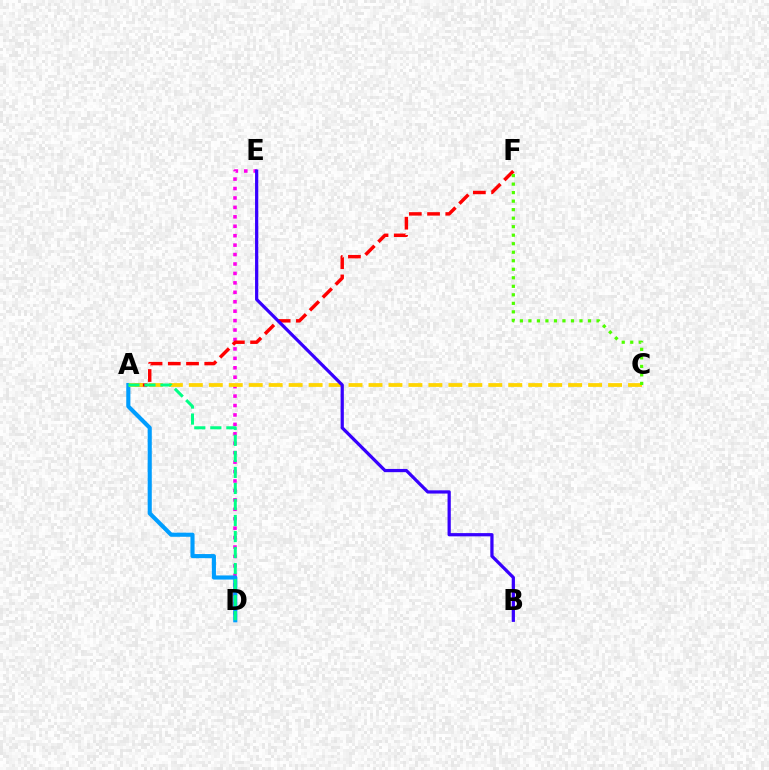{('D', 'E'): [{'color': '#ff00ed', 'line_style': 'dotted', 'thickness': 2.56}], ('A', 'F'): [{'color': '#ff0000', 'line_style': 'dashed', 'thickness': 2.48}], ('A', 'D'): [{'color': '#009eff', 'line_style': 'solid', 'thickness': 2.96}, {'color': '#00ff86', 'line_style': 'dashed', 'thickness': 2.18}], ('A', 'C'): [{'color': '#ffd500', 'line_style': 'dashed', 'thickness': 2.71}], ('B', 'E'): [{'color': '#3700ff', 'line_style': 'solid', 'thickness': 2.33}], ('C', 'F'): [{'color': '#4fff00', 'line_style': 'dotted', 'thickness': 2.31}]}